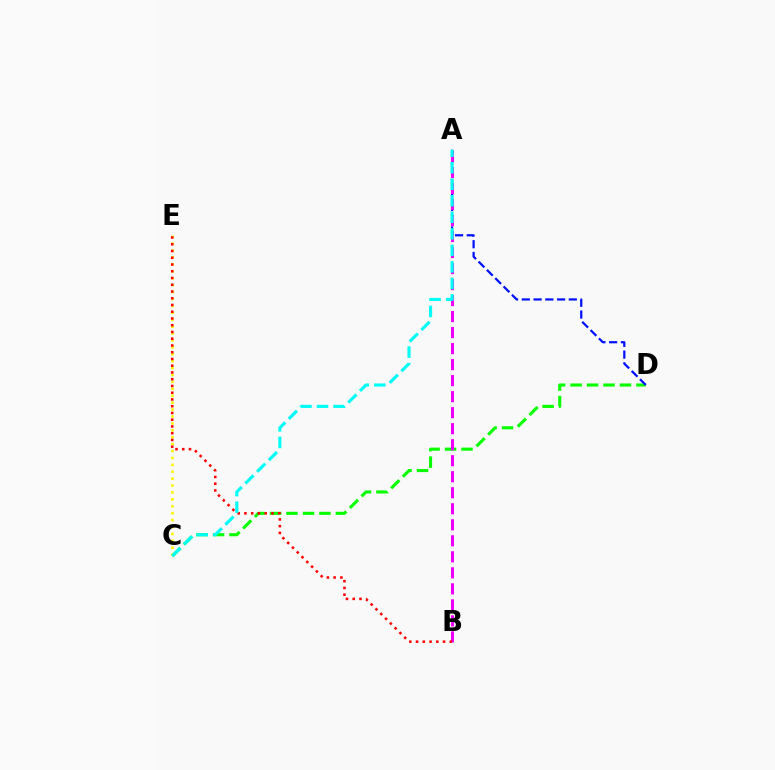{('C', 'D'): [{'color': '#08ff00', 'line_style': 'dashed', 'thickness': 2.24}], ('A', 'D'): [{'color': '#0010ff', 'line_style': 'dashed', 'thickness': 1.6}], ('C', 'E'): [{'color': '#fcf500', 'line_style': 'dotted', 'thickness': 1.88}], ('A', 'B'): [{'color': '#ee00ff', 'line_style': 'dashed', 'thickness': 2.18}], ('B', 'E'): [{'color': '#ff0000', 'line_style': 'dotted', 'thickness': 1.83}], ('A', 'C'): [{'color': '#00fff6', 'line_style': 'dashed', 'thickness': 2.25}]}